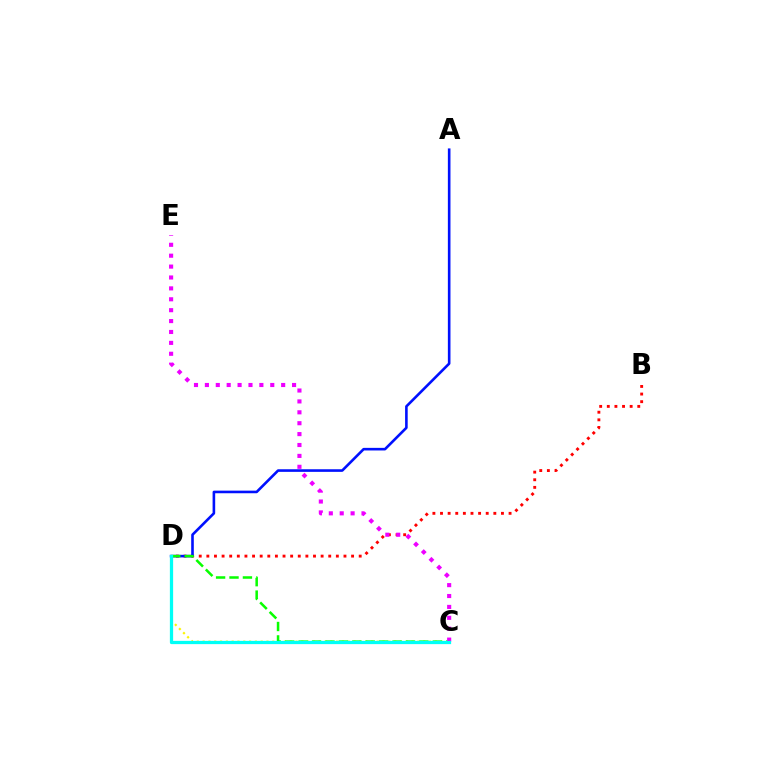{('C', 'D'): [{'color': '#fcf500', 'line_style': 'dotted', 'thickness': 1.58}, {'color': '#08ff00', 'line_style': 'dashed', 'thickness': 1.82}, {'color': '#00fff6', 'line_style': 'solid', 'thickness': 2.34}], ('B', 'D'): [{'color': '#ff0000', 'line_style': 'dotted', 'thickness': 2.07}], ('A', 'D'): [{'color': '#0010ff', 'line_style': 'solid', 'thickness': 1.88}], ('C', 'E'): [{'color': '#ee00ff', 'line_style': 'dotted', 'thickness': 2.96}]}